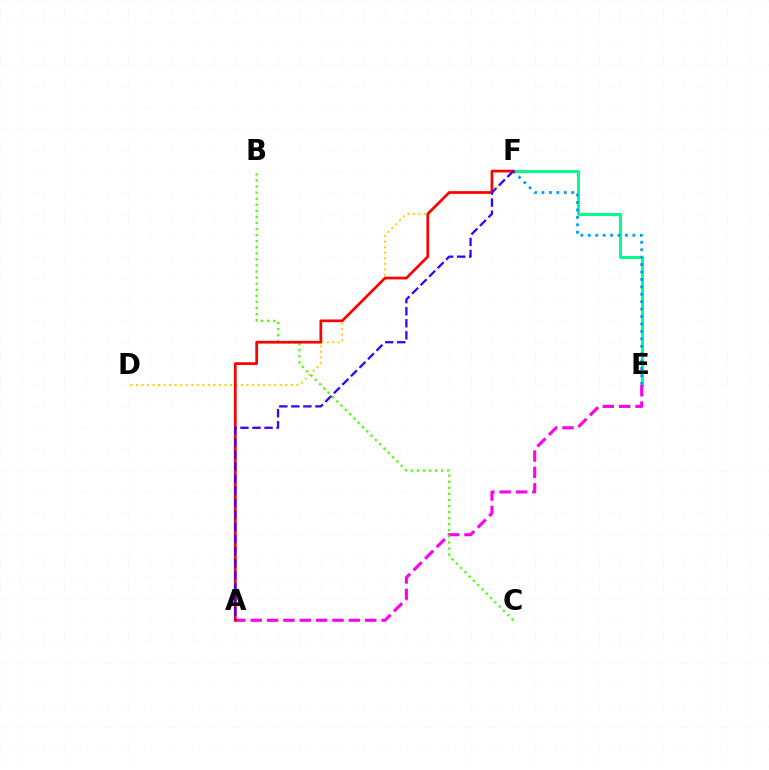{('E', 'F'): [{'color': '#00ff86', 'line_style': 'solid', 'thickness': 2.14}, {'color': '#009eff', 'line_style': 'dotted', 'thickness': 2.02}], ('D', 'F'): [{'color': '#ffd500', 'line_style': 'dotted', 'thickness': 1.5}], ('A', 'E'): [{'color': '#ff00ed', 'line_style': 'dashed', 'thickness': 2.22}], ('B', 'C'): [{'color': '#4fff00', 'line_style': 'dotted', 'thickness': 1.65}], ('A', 'F'): [{'color': '#ff0000', 'line_style': 'solid', 'thickness': 1.96}, {'color': '#3700ff', 'line_style': 'dashed', 'thickness': 1.64}]}